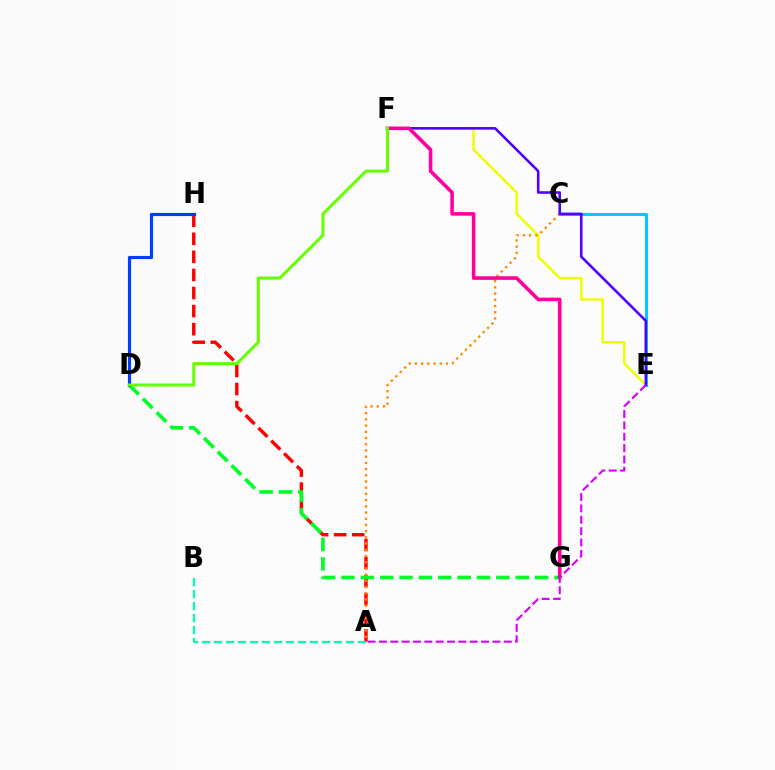{('E', 'F'): [{'color': '#eeff00', 'line_style': 'solid', 'thickness': 1.77}, {'color': '#4f00ff', 'line_style': 'solid', 'thickness': 1.86}], ('A', 'H'): [{'color': '#ff0000', 'line_style': 'dashed', 'thickness': 2.45}], ('D', 'G'): [{'color': '#00ff27', 'line_style': 'dashed', 'thickness': 2.63}], ('C', 'E'): [{'color': '#00c7ff', 'line_style': 'solid', 'thickness': 2.2}], ('A', 'C'): [{'color': '#ff8800', 'line_style': 'dotted', 'thickness': 1.69}], ('D', 'H'): [{'color': '#003fff', 'line_style': 'solid', 'thickness': 2.27}], ('F', 'G'): [{'color': '#ff00a0', 'line_style': 'solid', 'thickness': 2.59}], ('A', 'B'): [{'color': '#00ffaf', 'line_style': 'dashed', 'thickness': 1.63}], ('A', 'E'): [{'color': '#d600ff', 'line_style': 'dashed', 'thickness': 1.54}], ('D', 'F'): [{'color': '#66ff00', 'line_style': 'solid', 'thickness': 2.17}]}